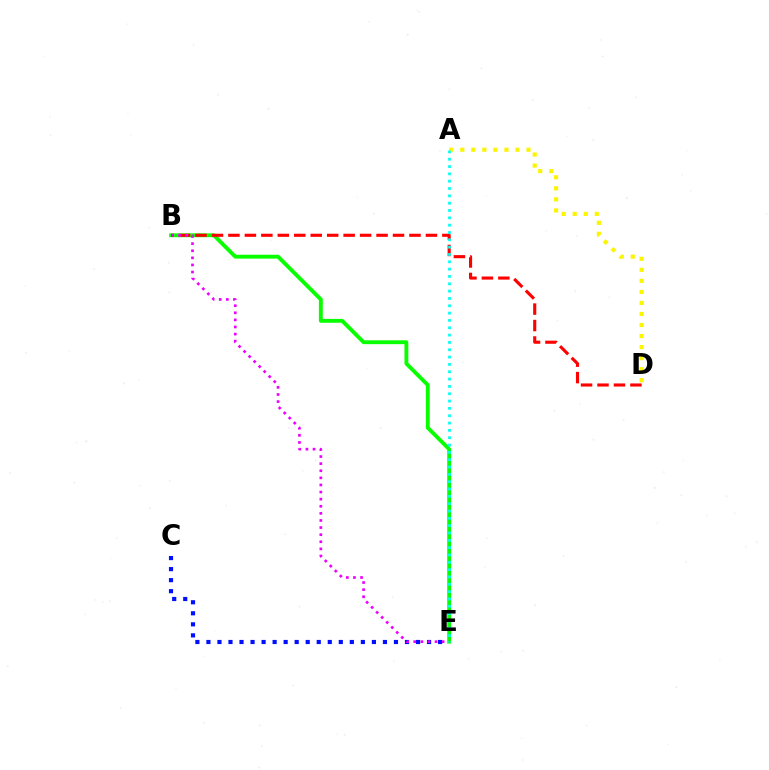{('B', 'E'): [{'color': '#08ff00', 'line_style': 'solid', 'thickness': 2.78}, {'color': '#ee00ff', 'line_style': 'dotted', 'thickness': 1.93}], ('C', 'E'): [{'color': '#0010ff', 'line_style': 'dotted', 'thickness': 3.0}], ('B', 'D'): [{'color': '#ff0000', 'line_style': 'dashed', 'thickness': 2.24}], ('A', 'D'): [{'color': '#fcf500', 'line_style': 'dotted', 'thickness': 3.0}], ('A', 'E'): [{'color': '#00fff6', 'line_style': 'dotted', 'thickness': 1.99}]}